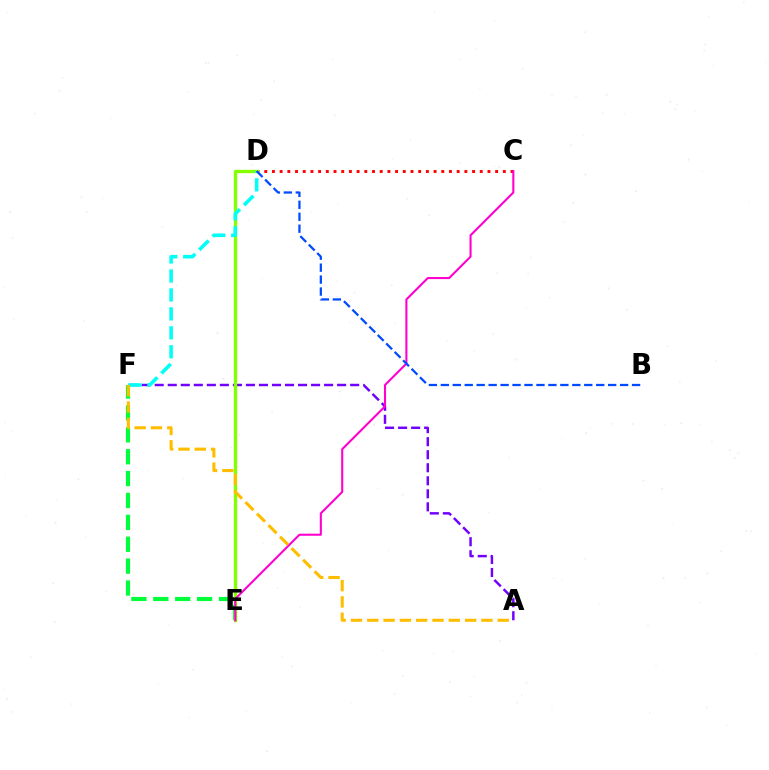{('E', 'F'): [{'color': '#00ff39', 'line_style': 'dashed', 'thickness': 2.97}], ('A', 'F'): [{'color': '#7200ff', 'line_style': 'dashed', 'thickness': 1.77}, {'color': '#ffbd00', 'line_style': 'dashed', 'thickness': 2.21}], ('C', 'D'): [{'color': '#ff0000', 'line_style': 'dotted', 'thickness': 2.09}], ('D', 'E'): [{'color': '#84ff00', 'line_style': 'solid', 'thickness': 2.4}], ('D', 'F'): [{'color': '#00fff6', 'line_style': 'dashed', 'thickness': 2.57}], ('C', 'E'): [{'color': '#ff00cf', 'line_style': 'solid', 'thickness': 1.5}], ('B', 'D'): [{'color': '#004bff', 'line_style': 'dashed', 'thickness': 1.62}]}